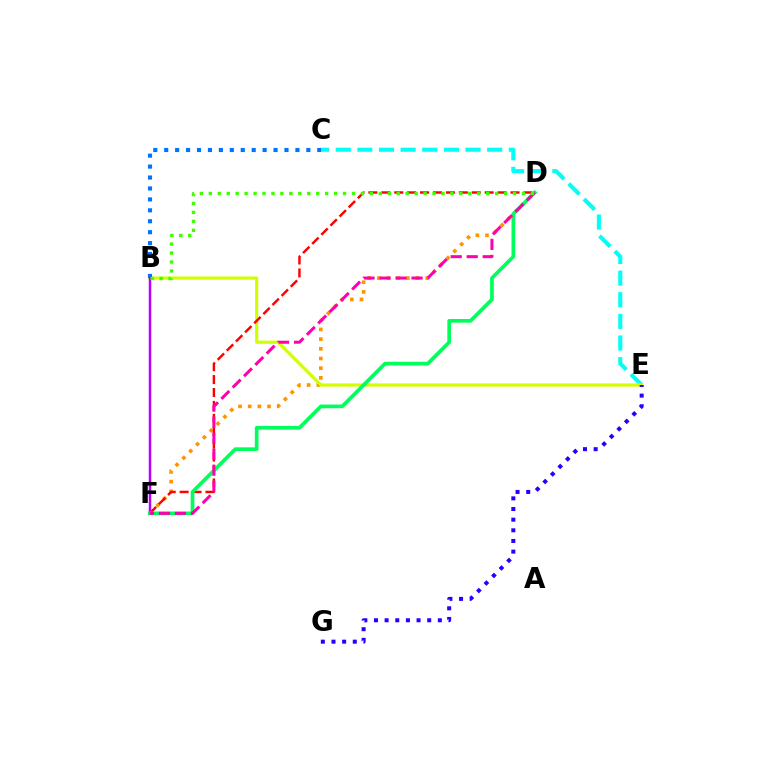{('D', 'F'): [{'color': '#ff9400', 'line_style': 'dotted', 'thickness': 2.63}, {'color': '#ff0000', 'line_style': 'dashed', 'thickness': 1.76}, {'color': '#00ff5c', 'line_style': 'solid', 'thickness': 2.65}, {'color': '#ff00ac', 'line_style': 'dashed', 'thickness': 2.17}], ('C', 'E'): [{'color': '#00fff6', 'line_style': 'dashed', 'thickness': 2.94}], ('B', 'E'): [{'color': '#d1ff00', 'line_style': 'solid', 'thickness': 2.28}], ('B', 'C'): [{'color': '#0074ff', 'line_style': 'dotted', 'thickness': 2.97}], ('E', 'G'): [{'color': '#2500ff', 'line_style': 'dotted', 'thickness': 2.89}], ('B', 'F'): [{'color': '#b900ff', 'line_style': 'solid', 'thickness': 1.79}], ('B', 'D'): [{'color': '#3dff00', 'line_style': 'dotted', 'thickness': 2.43}]}